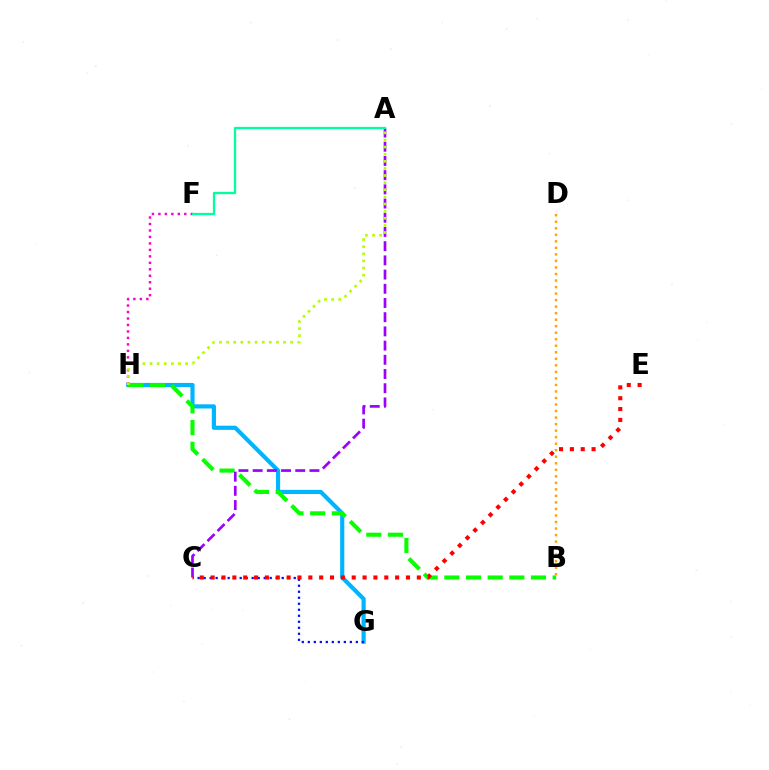{('G', 'H'): [{'color': '#00b5ff', 'line_style': 'solid', 'thickness': 3.0}], ('B', 'D'): [{'color': '#ffa500', 'line_style': 'dotted', 'thickness': 1.77}], ('B', 'H'): [{'color': '#08ff00', 'line_style': 'dashed', 'thickness': 2.94}], ('A', 'C'): [{'color': '#9b00ff', 'line_style': 'dashed', 'thickness': 1.93}], ('C', 'G'): [{'color': '#0010ff', 'line_style': 'dotted', 'thickness': 1.63}], ('F', 'H'): [{'color': '#ff00bd', 'line_style': 'dotted', 'thickness': 1.76}], ('A', 'H'): [{'color': '#b3ff00', 'line_style': 'dotted', 'thickness': 1.93}], ('C', 'E'): [{'color': '#ff0000', 'line_style': 'dotted', 'thickness': 2.95}], ('A', 'F'): [{'color': '#00ff9d', 'line_style': 'solid', 'thickness': 1.65}]}